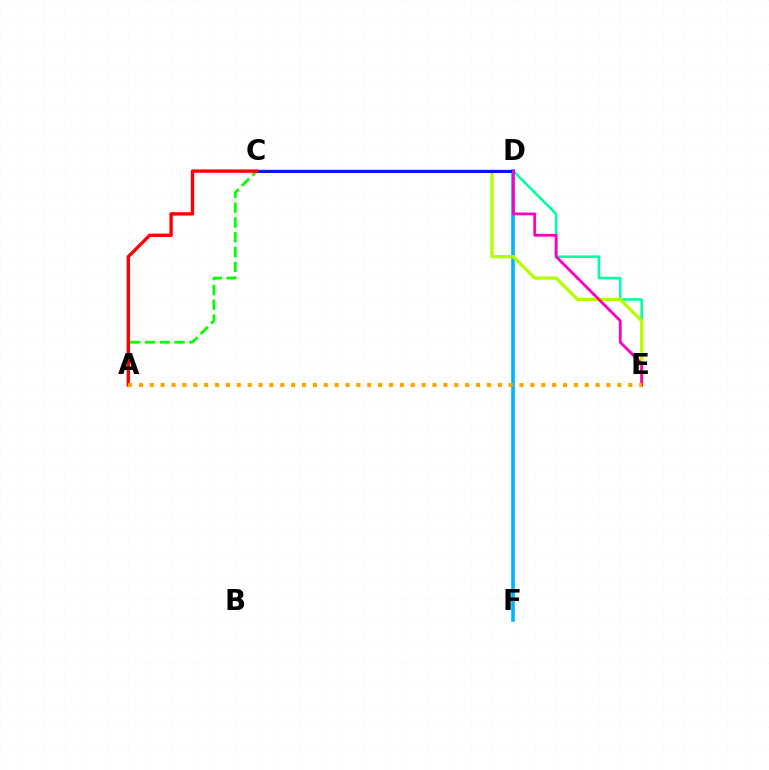{('D', 'F'): [{'color': '#00b5ff', 'line_style': 'solid', 'thickness': 2.59}], ('C', 'D'): [{'color': '#9b00ff', 'line_style': 'solid', 'thickness': 1.67}, {'color': '#0010ff', 'line_style': 'solid', 'thickness': 2.09}], ('D', 'E'): [{'color': '#00ff9d', 'line_style': 'solid', 'thickness': 1.82}, {'color': '#ff00bd', 'line_style': 'solid', 'thickness': 2.03}], ('C', 'E'): [{'color': '#b3ff00', 'line_style': 'solid', 'thickness': 2.34}], ('A', 'C'): [{'color': '#08ff00', 'line_style': 'dashed', 'thickness': 2.01}, {'color': '#ff0000', 'line_style': 'solid', 'thickness': 2.42}], ('A', 'E'): [{'color': '#ffa500', 'line_style': 'dotted', 'thickness': 2.95}]}